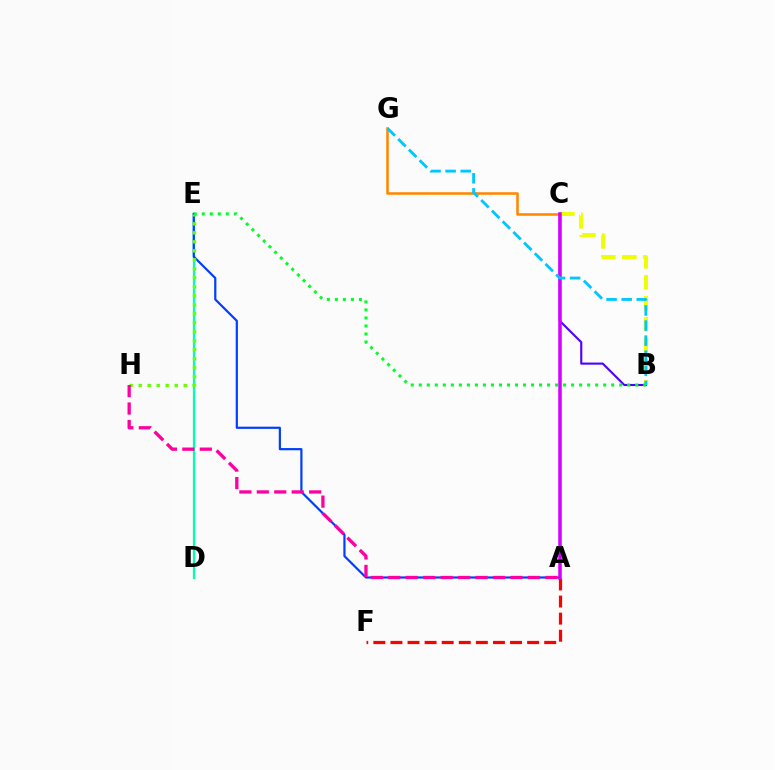{('D', 'E'): [{'color': '#00ffaf', 'line_style': 'solid', 'thickness': 1.62}], ('C', 'G'): [{'color': '#ff8800', 'line_style': 'solid', 'thickness': 1.84}], ('B', 'C'): [{'color': '#4f00ff', 'line_style': 'solid', 'thickness': 1.52}, {'color': '#eeff00', 'line_style': 'dashed', 'thickness': 2.85}], ('A', 'E'): [{'color': '#003fff', 'line_style': 'solid', 'thickness': 1.58}], ('E', 'H'): [{'color': '#66ff00', 'line_style': 'dotted', 'thickness': 2.45}], ('A', 'H'): [{'color': '#ff00a0', 'line_style': 'dashed', 'thickness': 2.37}], ('A', 'F'): [{'color': '#ff0000', 'line_style': 'dashed', 'thickness': 2.32}], ('A', 'C'): [{'color': '#d600ff', 'line_style': 'solid', 'thickness': 2.52}], ('B', 'G'): [{'color': '#00c7ff', 'line_style': 'dashed', 'thickness': 2.05}], ('B', 'E'): [{'color': '#00ff27', 'line_style': 'dotted', 'thickness': 2.18}]}